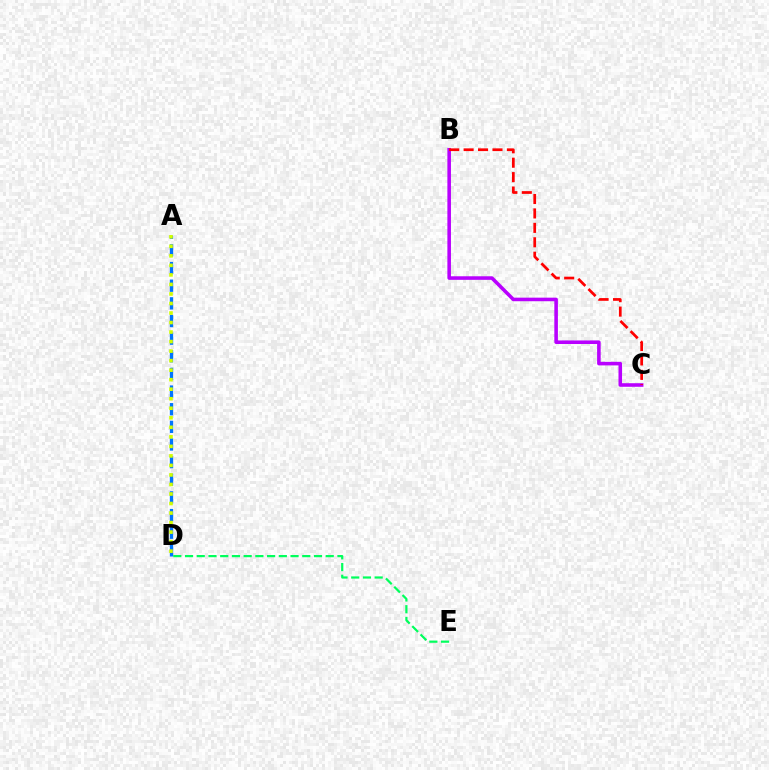{('A', 'D'): [{'color': '#0074ff', 'line_style': 'dashed', 'thickness': 2.4}, {'color': '#d1ff00', 'line_style': 'dotted', 'thickness': 2.59}], ('B', 'C'): [{'color': '#b900ff', 'line_style': 'solid', 'thickness': 2.57}, {'color': '#ff0000', 'line_style': 'dashed', 'thickness': 1.96}], ('D', 'E'): [{'color': '#00ff5c', 'line_style': 'dashed', 'thickness': 1.59}]}